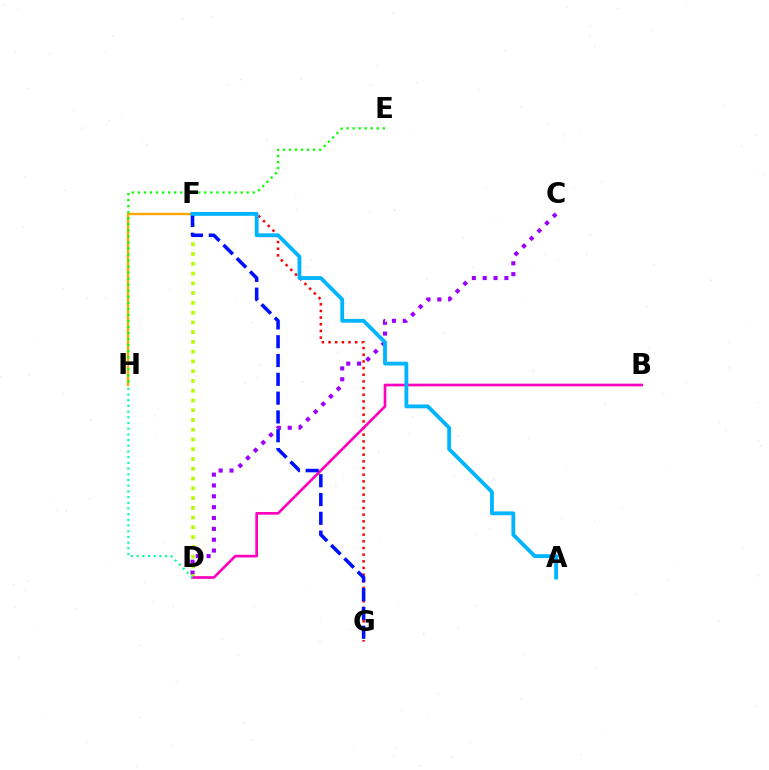{('F', 'G'): [{'color': '#ff0000', 'line_style': 'dotted', 'thickness': 1.81}, {'color': '#0010ff', 'line_style': 'dashed', 'thickness': 2.55}], ('F', 'H'): [{'color': '#ffa500', 'line_style': 'solid', 'thickness': 1.68}], ('E', 'H'): [{'color': '#08ff00', 'line_style': 'dotted', 'thickness': 1.64}], ('C', 'D'): [{'color': '#9b00ff', 'line_style': 'dotted', 'thickness': 2.95}], ('D', 'F'): [{'color': '#b3ff00', 'line_style': 'dotted', 'thickness': 2.65}], ('B', 'D'): [{'color': '#ff00bd', 'line_style': 'solid', 'thickness': 1.92}], ('D', 'H'): [{'color': '#00ff9d', 'line_style': 'dotted', 'thickness': 1.55}], ('A', 'F'): [{'color': '#00b5ff', 'line_style': 'solid', 'thickness': 2.75}]}